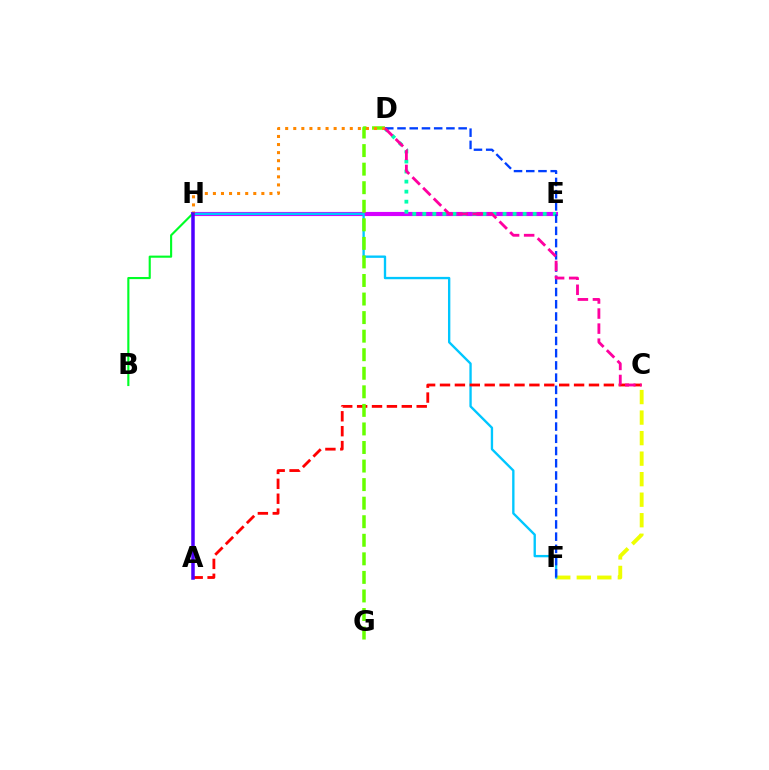{('E', 'H'): [{'color': '#d600ff', 'line_style': 'solid', 'thickness': 2.98}], ('C', 'F'): [{'color': '#eeff00', 'line_style': 'dashed', 'thickness': 2.79}], ('F', 'H'): [{'color': '#00c7ff', 'line_style': 'solid', 'thickness': 1.69}], ('A', 'C'): [{'color': '#ff0000', 'line_style': 'dashed', 'thickness': 2.02}], ('D', 'G'): [{'color': '#66ff00', 'line_style': 'dashed', 'thickness': 2.52}], ('D', 'E'): [{'color': '#00ffaf', 'line_style': 'dotted', 'thickness': 2.73}], ('B', 'H'): [{'color': '#00ff27', 'line_style': 'solid', 'thickness': 1.53}], ('D', 'F'): [{'color': '#003fff', 'line_style': 'dashed', 'thickness': 1.66}], ('D', 'H'): [{'color': '#ff8800', 'line_style': 'dotted', 'thickness': 2.19}], ('C', 'D'): [{'color': '#ff00a0', 'line_style': 'dashed', 'thickness': 2.05}], ('A', 'H'): [{'color': '#4f00ff', 'line_style': 'solid', 'thickness': 2.52}]}